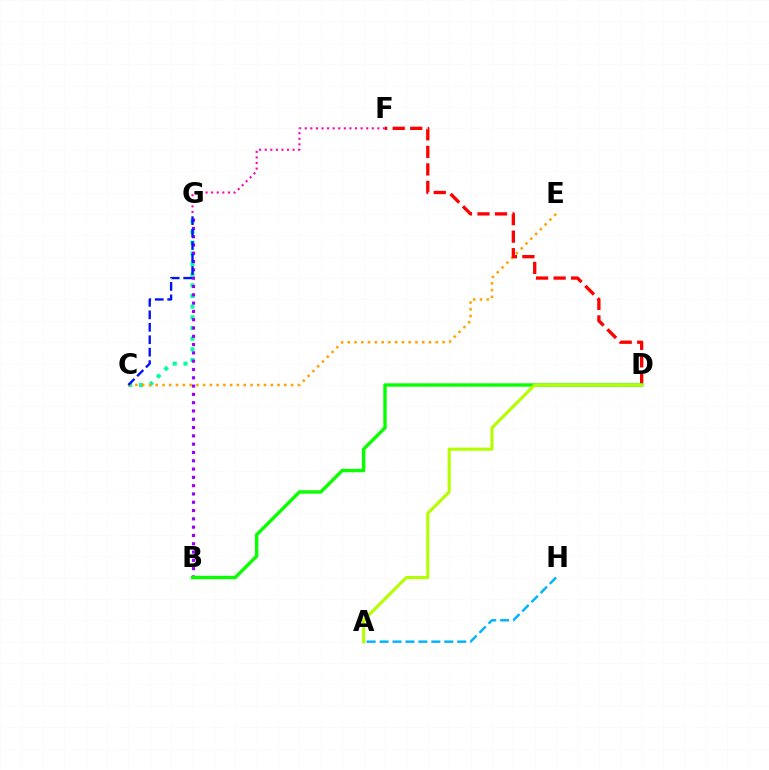{('F', 'G'): [{'color': '#ff00bd', 'line_style': 'dotted', 'thickness': 1.52}], ('C', 'G'): [{'color': '#00ff9d', 'line_style': 'dotted', 'thickness': 2.9}, {'color': '#0010ff', 'line_style': 'dashed', 'thickness': 1.69}], ('C', 'E'): [{'color': '#ffa500', 'line_style': 'dotted', 'thickness': 1.84}], ('B', 'G'): [{'color': '#9b00ff', 'line_style': 'dotted', 'thickness': 2.25}], ('D', 'F'): [{'color': '#ff0000', 'line_style': 'dashed', 'thickness': 2.38}], ('A', 'H'): [{'color': '#00b5ff', 'line_style': 'dashed', 'thickness': 1.76}], ('B', 'D'): [{'color': '#08ff00', 'line_style': 'solid', 'thickness': 2.44}], ('A', 'D'): [{'color': '#b3ff00', 'line_style': 'solid', 'thickness': 2.24}]}